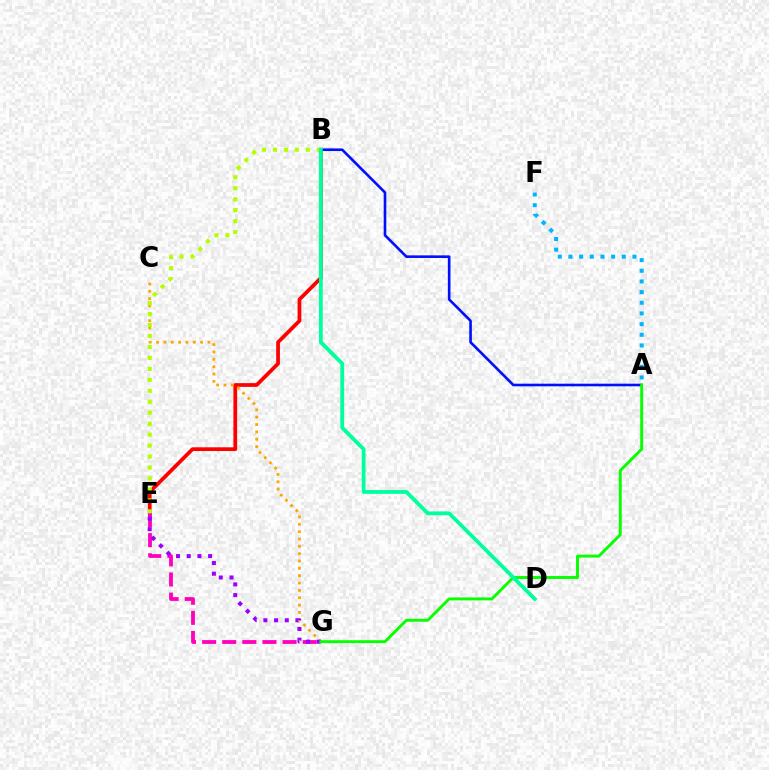{('A', 'F'): [{'color': '#00b5ff', 'line_style': 'dotted', 'thickness': 2.9}], ('B', 'E'): [{'color': '#ff0000', 'line_style': 'solid', 'thickness': 2.69}, {'color': '#b3ff00', 'line_style': 'dotted', 'thickness': 2.98}], ('A', 'B'): [{'color': '#0010ff', 'line_style': 'solid', 'thickness': 1.89}], ('C', 'G'): [{'color': '#ffa500', 'line_style': 'dotted', 'thickness': 2.0}], ('E', 'G'): [{'color': '#ff00bd', 'line_style': 'dashed', 'thickness': 2.73}, {'color': '#9b00ff', 'line_style': 'dotted', 'thickness': 2.9}], ('A', 'G'): [{'color': '#08ff00', 'line_style': 'solid', 'thickness': 2.1}], ('B', 'D'): [{'color': '#00ff9d', 'line_style': 'solid', 'thickness': 2.74}]}